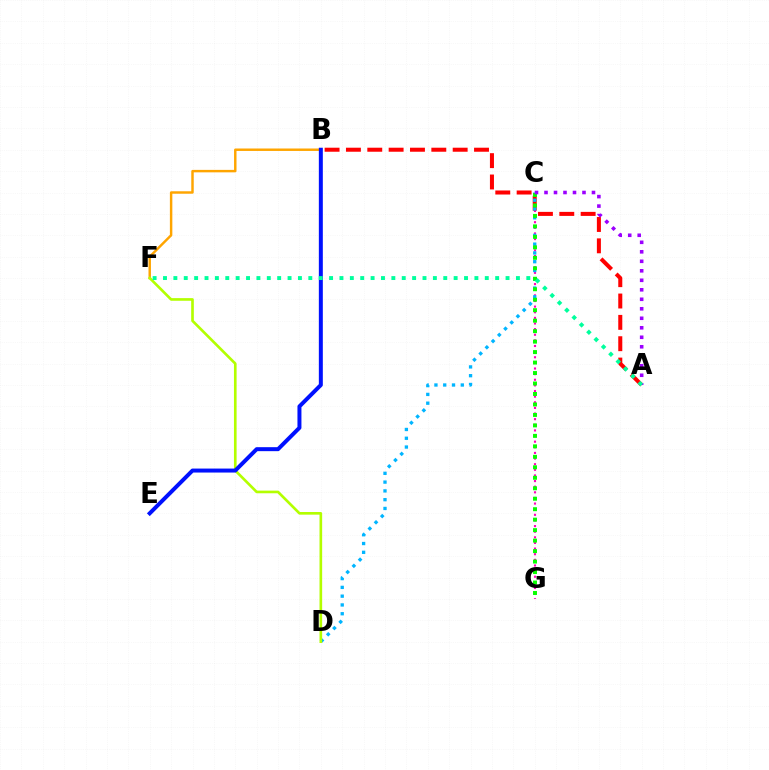{('C', 'G'): [{'color': '#ff00bd', 'line_style': 'dotted', 'thickness': 1.53}, {'color': '#08ff00', 'line_style': 'dotted', 'thickness': 2.85}], ('A', 'B'): [{'color': '#ff0000', 'line_style': 'dashed', 'thickness': 2.9}], ('C', 'D'): [{'color': '#00b5ff', 'line_style': 'dotted', 'thickness': 2.39}], ('B', 'F'): [{'color': '#ffa500', 'line_style': 'solid', 'thickness': 1.77}], ('D', 'F'): [{'color': '#b3ff00', 'line_style': 'solid', 'thickness': 1.91}], ('B', 'E'): [{'color': '#0010ff', 'line_style': 'solid', 'thickness': 2.87}], ('A', 'C'): [{'color': '#9b00ff', 'line_style': 'dotted', 'thickness': 2.58}], ('A', 'F'): [{'color': '#00ff9d', 'line_style': 'dotted', 'thickness': 2.82}]}